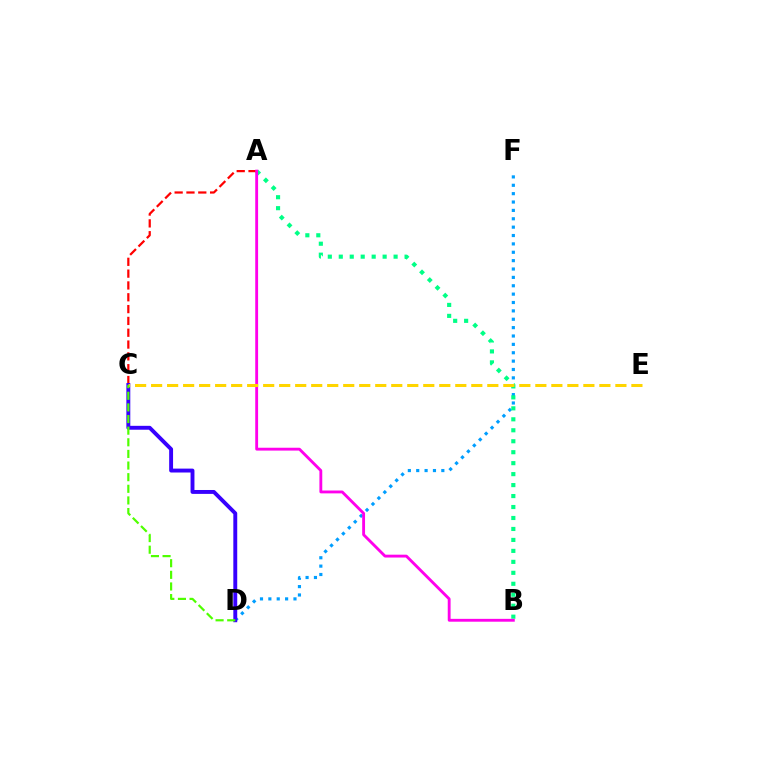{('D', 'F'): [{'color': '#009eff', 'line_style': 'dotted', 'thickness': 2.27}], ('A', 'B'): [{'color': '#00ff86', 'line_style': 'dotted', 'thickness': 2.98}, {'color': '#ff00ed', 'line_style': 'solid', 'thickness': 2.05}], ('A', 'C'): [{'color': '#ff0000', 'line_style': 'dashed', 'thickness': 1.61}], ('C', 'D'): [{'color': '#3700ff', 'line_style': 'solid', 'thickness': 2.81}, {'color': '#4fff00', 'line_style': 'dashed', 'thickness': 1.58}], ('C', 'E'): [{'color': '#ffd500', 'line_style': 'dashed', 'thickness': 2.17}]}